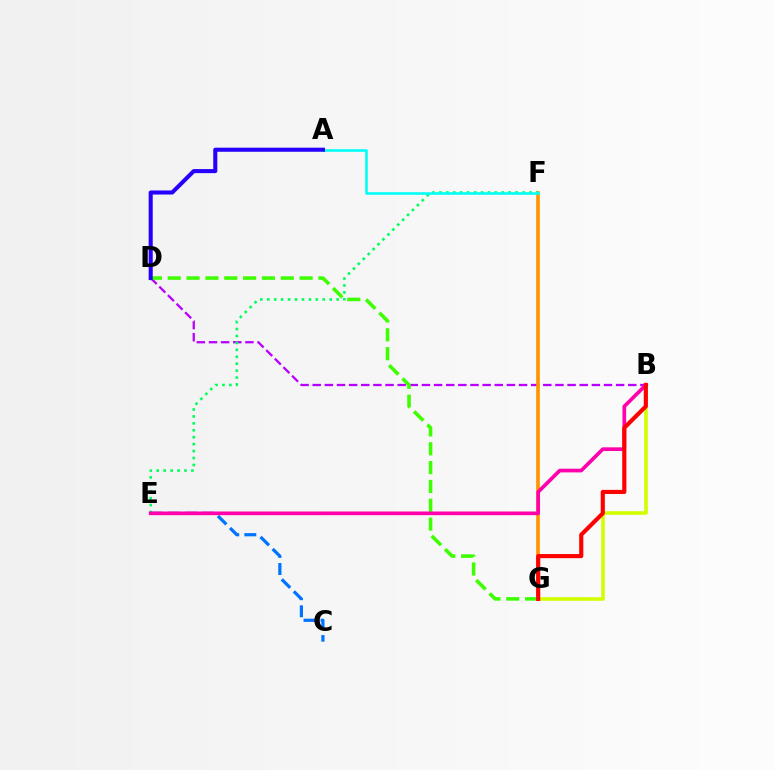{('B', 'D'): [{'color': '#b900ff', 'line_style': 'dashed', 'thickness': 1.65}], ('F', 'G'): [{'color': '#ff9400', 'line_style': 'solid', 'thickness': 2.64}], ('E', 'F'): [{'color': '#00ff5c', 'line_style': 'dotted', 'thickness': 1.88}], ('D', 'G'): [{'color': '#3dff00', 'line_style': 'dashed', 'thickness': 2.56}], ('C', 'E'): [{'color': '#0074ff', 'line_style': 'dashed', 'thickness': 2.32}], ('A', 'F'): [{'color': '#00fff6', 'line_style': 'solid', 'thickness': 1.86}], ('A', 'D'): [{'color': '#2500ff', 'line_style': 'solid', 'thickness': 2.93}], ('B', 'G'): [{'color': '#d1ff00', 'line_style': 'solid', 'thickness': 2.59}, {'color': '#ff0000', 'line_style': 'solid', 'thickness': 2.98}], ('B', 'E'): [{'color': '#ff00ac', 'line_style': 'solid', 'thickness': 2.65}]}